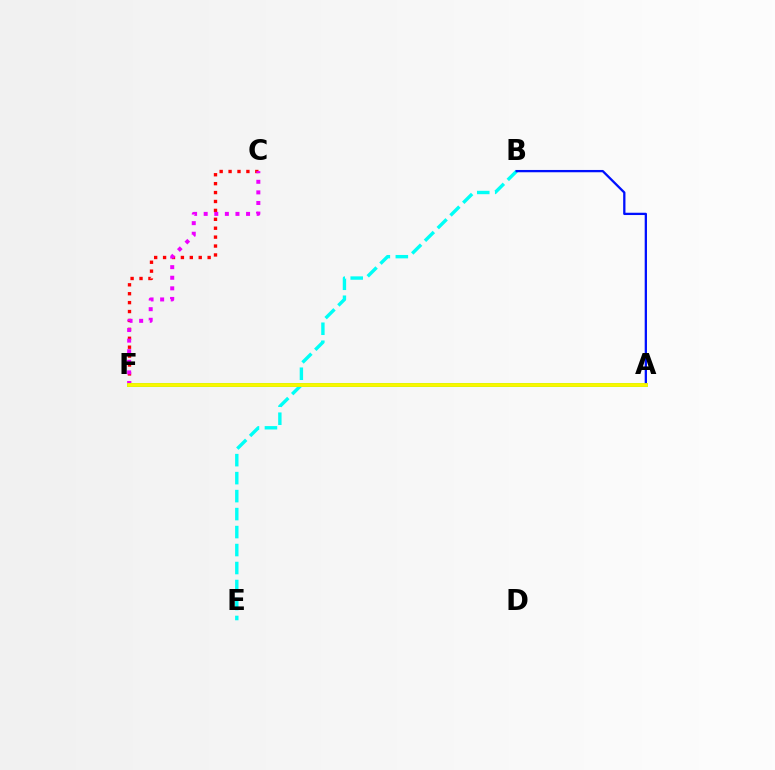{('B', 'E'): [{'color': '#00fff6', 'line_style': 'dashed', 'thickness': 2.44}], ('C', 'F'): [{'color': '#ff0000', 'line_style': 'dotted', 'thickness': 2.42}, {'color': '#ee00ff', 'line_style': 'dotted', 'thickness': 2.88}], ('A', 'F'): [{'color': '#08ff00', 'line_style': 'solid', 'thickness': 2.6}, {'color': '#fcf500', 'line_style': 'solid', 'thickness': 2.7}], ('A', 'B'): [{'color': '#0010ff', 'line_style': 'solid', 'thickness': 1.65}]}